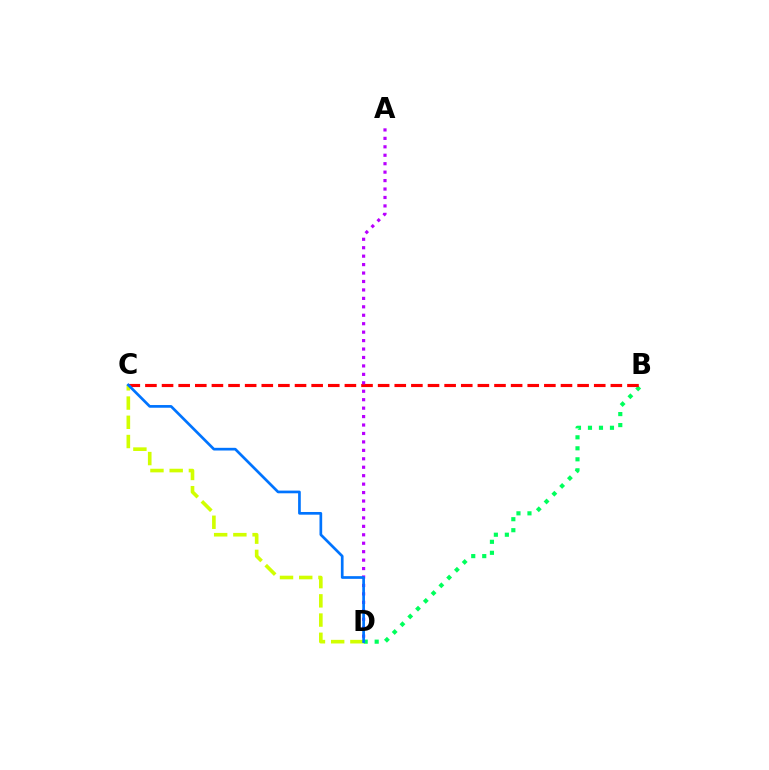{('B', 'D'): [{'color': '#00ff5c', 'line_style': 'dotted', 'thickness': 2.99}], ('B', 'C'): [{'color': '#ff0000', 'line_style': 'dashed', 'thickness': 2.26}], ('C', 'D'): [{'color': '#d1ff00', 'line_style': 'dashed', 'thickness': 2.61}, {'color': '#0074ff', 'line_style': 'solid', 'thickness': 1.94}], ('A', 'D'): [{'color': '#b900ff', 'line_style': 'dotted', 'thickness': 2.29}]}